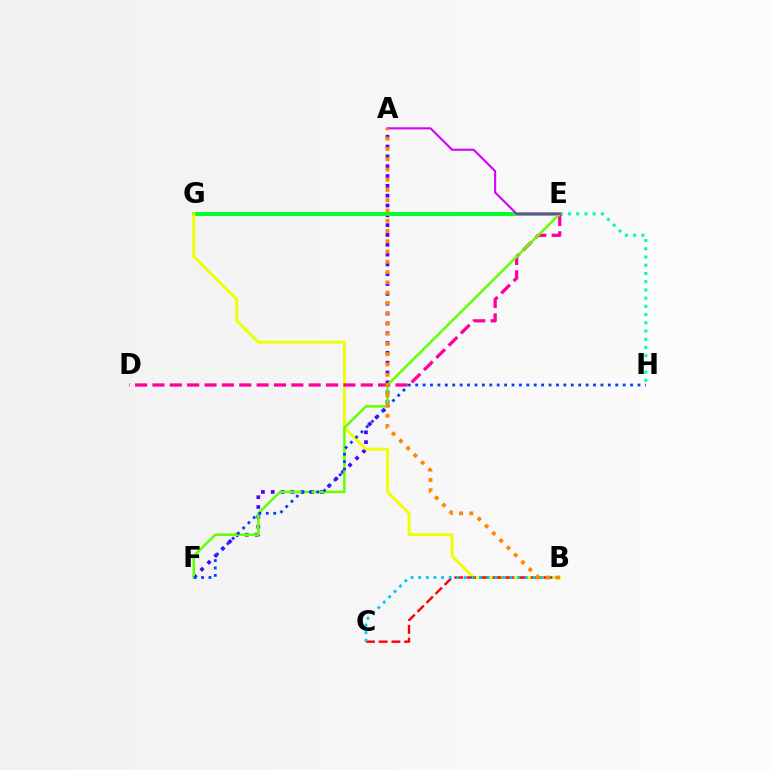{('E', 'H'): [{'color': '#00ffaf', 'line_style': 'dotted', 'thickness': 2.23}], ('A', 'F'): [{'color': '#4f00ff', 'line_style': 'dotted', 'thickness': 2.67}], ('E', 'G'): [{'color': '#00ff27', 'line_style': 'solid', 'thickness': 2.83}], ('B', 'G'): [{'color': '#eeff00', 'line_style': 'solid', 'thickness': 2.08}], ('D', 'E'): [{'color': '#ff00a0', 'line_style': 'dashed', 'thickness': 2.36}], ('B', 'C'): [{'color': '#ff0000', 'line_style': 'dashed', 'thickness': 1.73}, {'color': '#00c7ff', 'line_style': 'dotted', 'thickness': 2.07}], ('E', 'F'): [{'color': '#66ff00', 'line_style': 'solid', 'thickness': 1.82}], ('F', 'H'): [{'color': '#003fff', 'line_style': 'dotted', 'thickness': 2.01}], ('A', 'E'): [{'color': '#d600ff', 'line_style': 'solid', 'thickness': 1.52}], ('A', 'B'): [{'color': '#ff8800', 'line_style': 'dotted', 'thickness': 2.79}]}